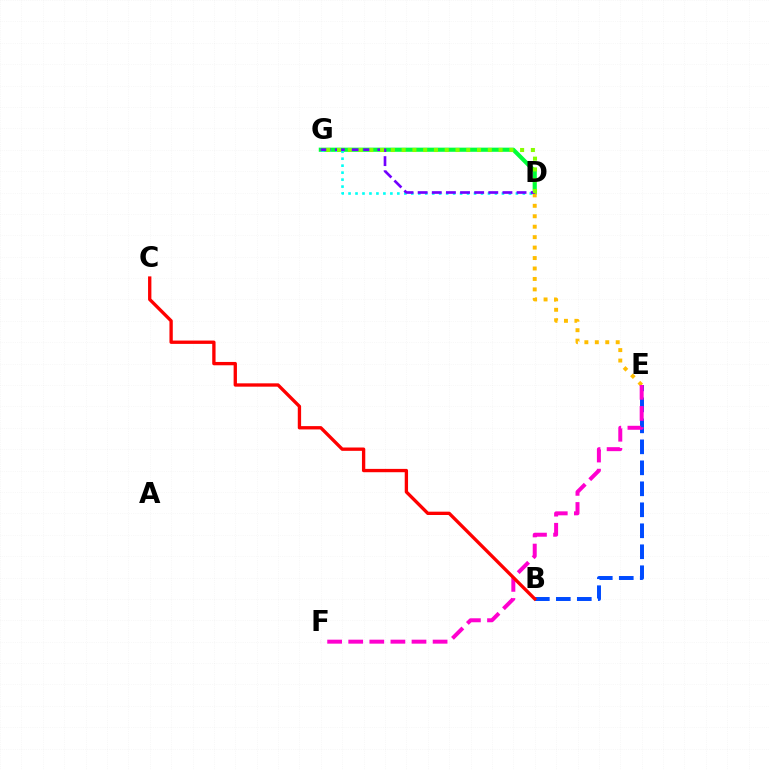{('D', 'G'): [{'color': '#00ff39', 'line_style': 'solid', 'thickness': 2.98}, {'color': '#00fff6', 'line_style': 'dotted', 'thickness': 1.89}, {'color': '#7200ff', 'line_style': 'dashed', 'thickness': 1.92}, {'color': '#84ff00', 'line_style': 'dotted', 'thickness': 2.93}], ('D', 'E'): [{'color': '#ffbd00', 'line_style': 'dotted', 'thickness': 2.84}], ('B', 'E'): [{'color': '#004bff', 'line_style': 'dashed', 'thickness': 2.85}], ('E', 'F'): [{'color': '#ff00cf', 'line_style': 'dashed', 'thickness': 2.87}], ('B', 'C'): [{'color': '#ff0000', 'line_style': 'solid', 'thickness': 2.4}]}